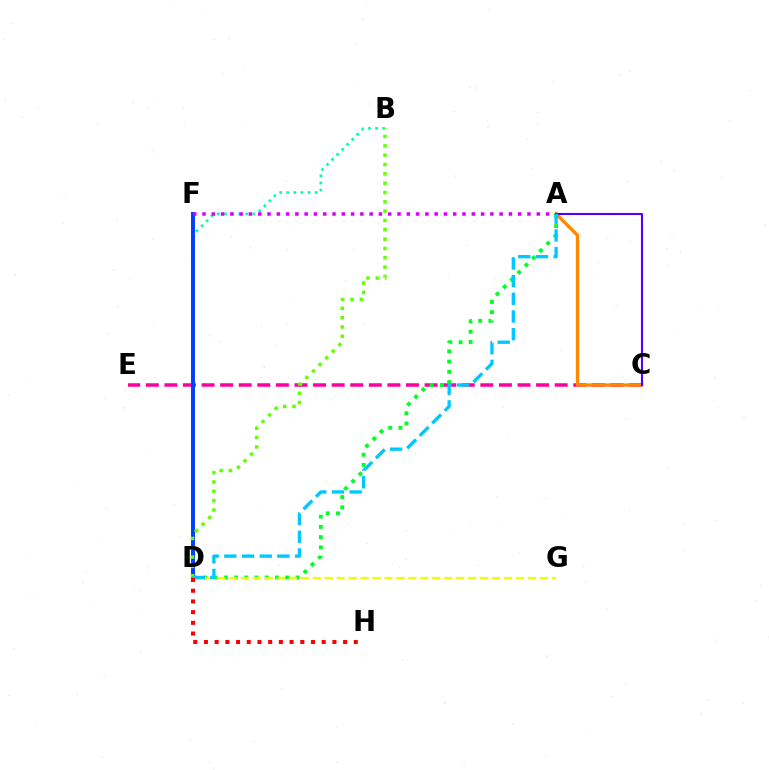{('C', 'E'): [{'color': '#ff00a0', 'line_style': 'dashed', 'thickness': 2.52}], ('A', 'C'): [{'color': '#ff8800', 'line_style': 'solid', 'thickness': 2.4}, {'color': '#4f00ff', 'line_style': 'solid', 'thickness': 1.53}], ('B', 'D'): [{'color': '#00ffaf', 'line_style': 'dotted', 'thickness': 1.93}, {'color': '#66ff00', 'line_style': 'dotted', 'thickness': 2.53}], ('A', 'D'): [{'color': '#00ff27', 'line_style': 'dotted', 'thickness': 2.78}, {'color': '#00c7ff', 'line_style': 'dashed', 'thickness': 2.4}], ('D', 'F'): [{'color': '#003fff', 'line_style': 'solid', 'thickness': 2.85}], ('D', 'G'): [{'color': '#eeff00', 'line_style': 'dashed', 'thickness': 1.62}], ('A', 'F'): [{'color': '#d600ff', 'line_style': 'dotted', 'thickness': 2.52}], ('D', 'H'): [{'color': '#ff0000', 'line_style': 'dotted', 'thickness': 2.91}]}